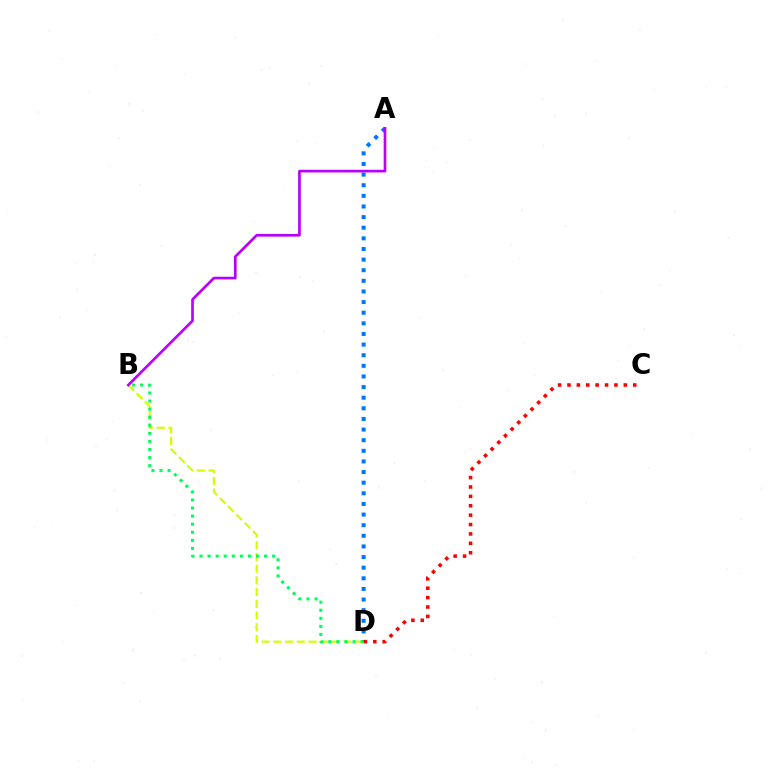{('A', 'D'): [{'color': '#0074ff', 'line_style': 'dotted', 'thickness': 2.89}], ('B', 'D'): [{'color': '#d1ff00', 'line_style': 'dashed', 'thickness': 1.59}, {'color': '#00ff5c', 'line_style': 'dotted', 'thickness': 2.19}], ('C', 'D'): [{'color': '#ff0000', 'line_style': 'dotted', 'thickness': 2.55}], ('A', 'B'): [{'color': '#b900ff', 'line_style': 'solid', 'thickness': 1.93}]}